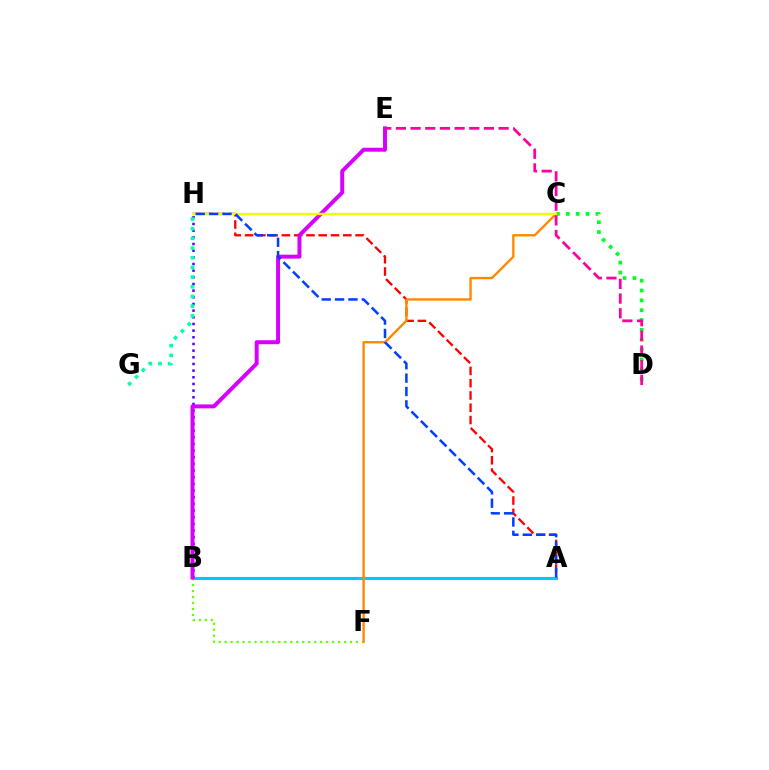{('C', 'D'): [{'color': '#00ff27', 'line_style': 'dotted', 'thickness': 2.68}], ('B', 'H'): [{'color': '#4f00ff', 'line_style': 'dotted', 'thickness': 1.81}], ('A', 'H'): [{'color': '#ff0000', 'line_style': 'dashed', 'thickness': 1.67}, {'color': '#003fff', 'line_style': 'dashed', 'thickness': 1.82}], ('A', 'B'): [{'color': '#00c7ff', 'line_style': 'solid', 'thickness': 2.24}], ('B', 'F'): [{'color': '#66ff00', 'line_style': 'dotted', 'thickness': 1.62}], ('B', 'E'): [{'color': '#d600ff', 'line_style': 'solid', 'thickness': 2.85}], ('C', 'F'): [{'color': '#ff8800', 'line_style': 'solid', 'thickness': 1.71}], ('C', 'H'): [{'color': '#eeff00', 'line_style': 'solid', 'thickness': 1.68}], ('G', 'H'): [{'color': '#00ffaf', 'line_style': 'dotted', 'thickness': 2.63}], ('D', 'E'): [{'color': '#ff00a0', 'line_style': 'dashed', 'thickness': 1.99}]}